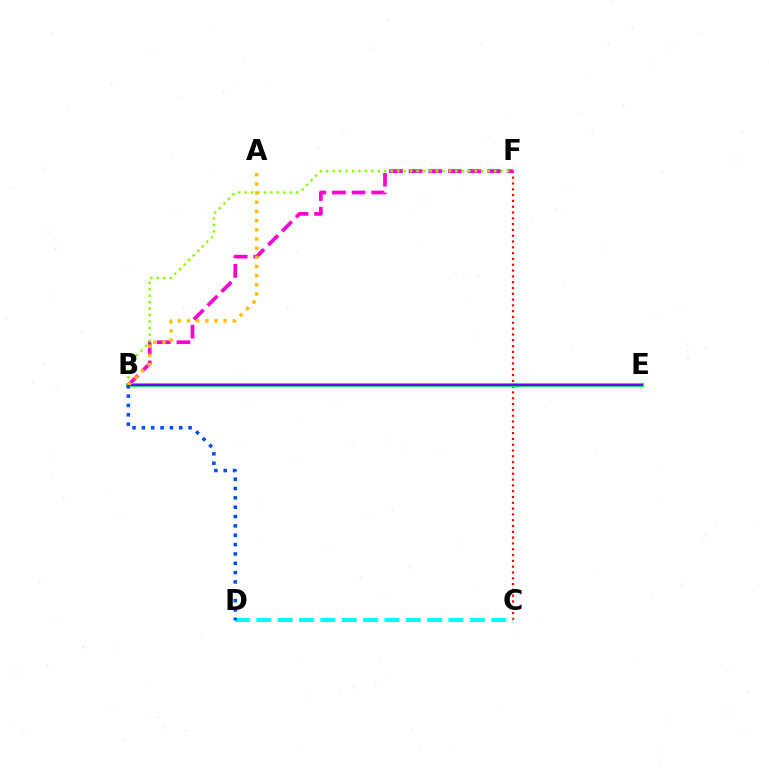{('C', 'F'): [{'color': '#ff0000', 'line_style': 'dotted', 'thickness': 1.58}], ('B', 'F'): [{'color': '#ff00cf', 'line_style': 'dashed', 'thickness': 2.67}, {'color': '#84ff00', 'line_style': 'dotted', 'thickness': 1.76}], ('B', 'E'): [{'color': '#00ff39', 'line_style': 'solid', 'thickness': 2.82}, {'color': '#7200ff', 'line_style': 'solid', 'thickness': 1.6}], ('A', 'B'): [{'color': '#ffbd00', 'line_style': 'dotted', 'thickness': 2.49}], ('C', 'D'): [{'color': '#00fff6', 'line_style': 'dashed', 'thickness': 2.9}], ('B', 'D'): [{'color': '#004bff', 'line_style': 'dotted', 'thickness': 2.54}]}